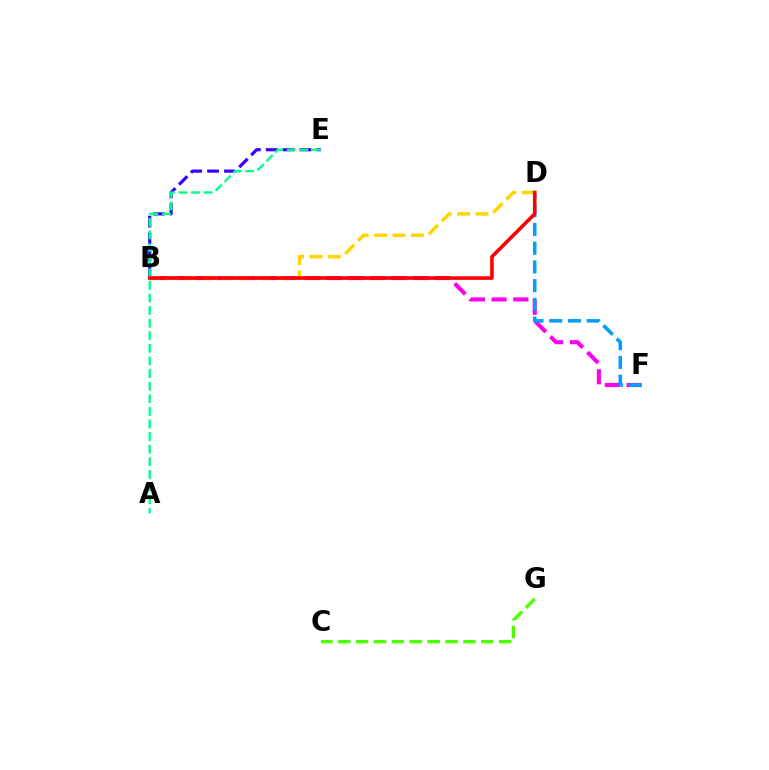{('C', 'G'): [{'color': '#4fff00', 'line_style': 'dashed', 'thickness': 2.43}], ('B', 'E'): [{'color': '#3700ff', 'line_style': 'dashed', 'thickness': 2.29}], ('B', 'F'): [{'color': '#ff00ed', 'line_style': 'dashed', 'thickness': 2.95}], ('D', 'F'): [{'color': '#009eff', 'line_style': 'dashed', 'thickness': 2.54}], ('A', 'E'): [{'color': '#00ff86', 'line_style': 'dashed', 'thickness': 1.71}], ('B', 'D'): [{'color': '#ffd500', 'line_style': 'dashed', 'thickness': 2.5}, {'color': '#ff0000', 'line_style': 'solid', 'thickness': 2.57}]}